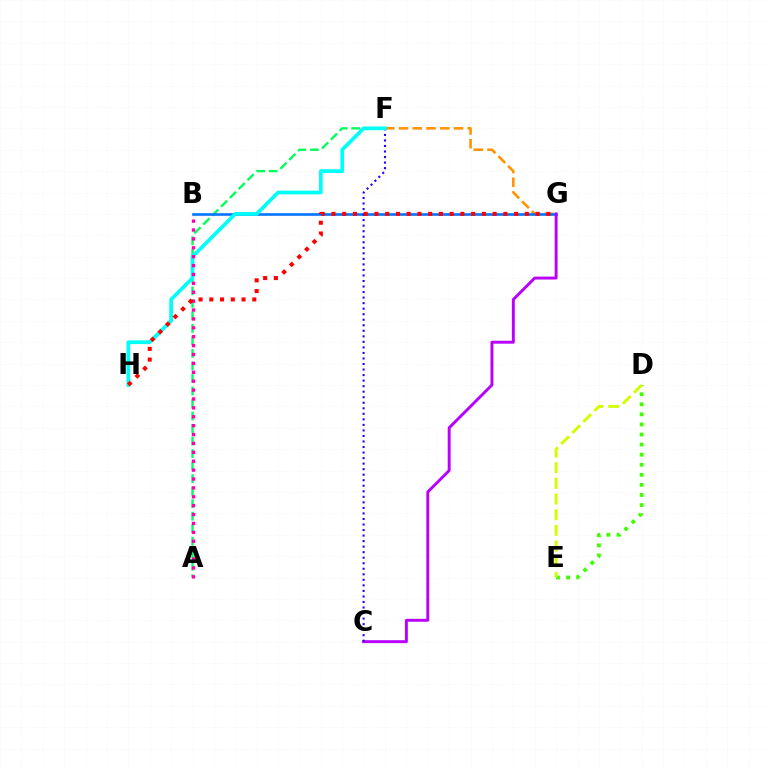{('D', 'E'): [{'color': '#3dff00', 'line_style': 'dotted', 'thickness': 2.74}, {'color': '#d1ff00', 'line_style': 'dashed', 'thickness': 2.13}], ('A', 'F'): [{'color': '#00ff5c', 'line_style': 'dashed', 'thickness': 1.7}], ('F', 'G'): [{'color': '#ff9400', 'line_style': 'dashed', 'thickness': 1.87}], ('B', 'G'): [{'color': '#0074ff', 'line_style': 'solid', 'thickness': 1.88}], ('C', 'G'): [{'color': '#b900ff', 'line_style': 'solid', 'thickness': 2.1}], ('C', 'F'): [{'color': '#2500ff', 'line_style': 'dotted', 'thickness': 1.5}], ('F', 'H'): [{'color': '#00fff6', 'line_style': 'solid', 'thickness': 2.67}], ('A', 'B'): [{'color': '#ff00ac', 'line_style': 'dotted', 'thickness': 2.42}], ('G', 'H'): [{'color': '#ff0000', 'line_style': 'dotted', 'thickness': 2.92}]}